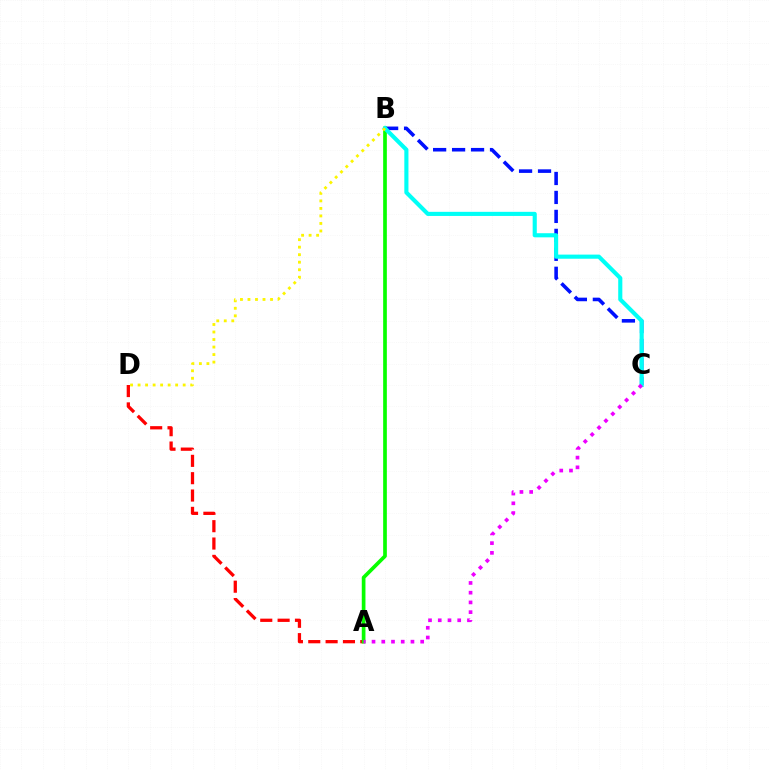{('B', 'C'): [{'color': '#0010ff', 'line_style': 'dashed', 'thickness': 2.58}, {'color': '#00fff6', 'line_style': 'solid', 'thickness': 2.97}], ('A', 'D'): [{'color': '#ff0000', 'line_style': 'dashed', 'thickness': 2.36}], ('A', 'B'): [{'color': '#08ff00', 'line_style': 'solid', 'thickness': 2.65}], ('B', 'D'): [{'color': '#fcf500', 'line_style': 'dotted', 'thickness': 2.04}], ('A', 'C'): [{'color': '#ee00ff', 'line_style': 'dotted', 'thickness': 2.64}]}